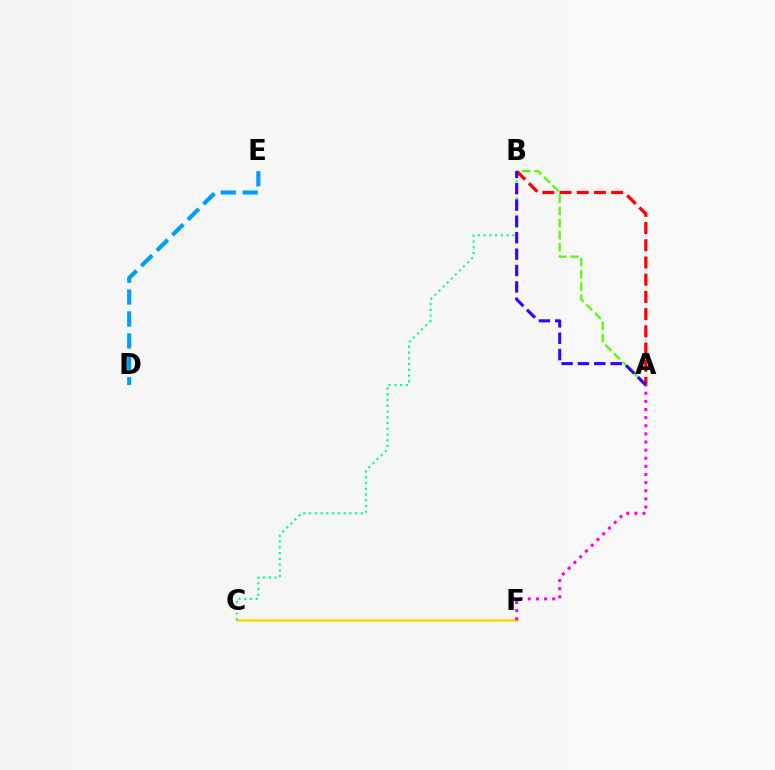{('A', 'B'): [{'color': '#ff0000', 'line_style': 'dashed', 'thickness': 2.34}, {'color': '#4fff00', 'line_style': 'dashed', 'thickness': 1.65}, {'color': '#3700ff', 'line_style': 'dashed', 'thickness': 2.22}], ('C', 'F'): [{'color': '#ffd500', 'line_style': 'solid', 'thickness': 1.82}], ('A', 'F'): [{'color': '#ff00ed', 'line_style': 'dotted', 'thickness': 2.21}], ('B', 'C'): [{'color': '#00ff86', 'line_style': 'dotted', 'thickness': 1.56}], ('D', 'E'): [{'color': '#009eff', 'line_style': 'dashed', 'thickness': 2.98}]}